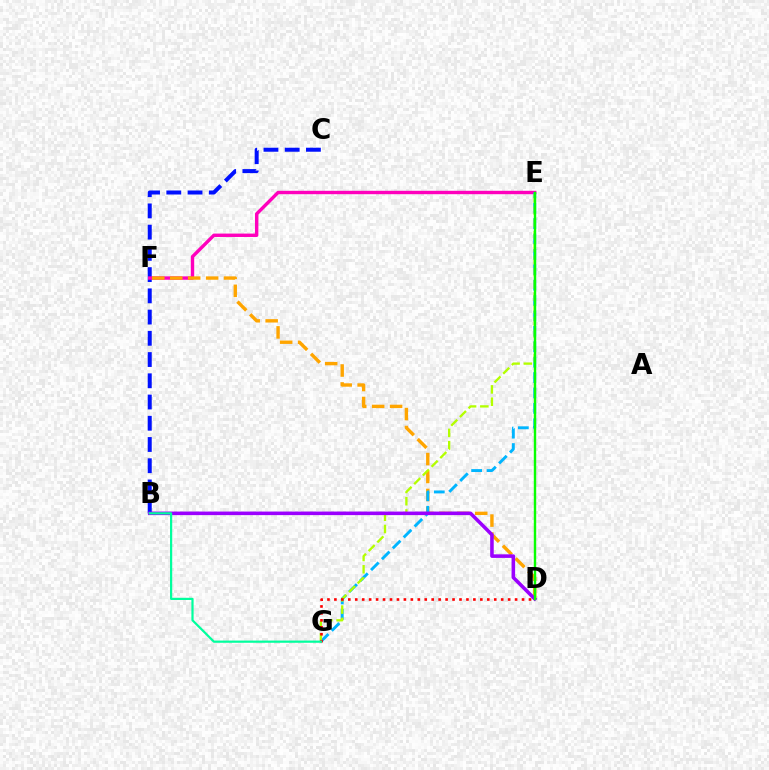{('B', 'C'): [{'color': '#0010ff', 'line_style': 'dashed', 'thickness': 2.88}], ('E', 'F'): [{'color': '#ff00bd', 'line_style': 'solid', 'thickness': 2.45}], ('D', 'F'): [{'color': '#ffa500', 'line_style': 'dashed', 'thickness': 2.44}], ('E', 'G'): [{'color': '#00b5ff', 'line_style': 'dashed', 'thickness': 2.09}, {'color': '#b3ff00', 'line_style': 'dashed', 'thickness': 1.67}], ('D', 'G'): [{'color': '#ff0000', 'line_style': 'dotted', 'thickness': 1.89}], ('B', 'D'): [{'color': '#9b00ff', 'line_style': 'solid', 'thickness': 2.57}], ('D', 'E'): [{'color': '#08ff00', 'line_style': 'solid', 'thickness': 1.74}], ('B', 'G'): [{'color': '#00ff9d', 'line_style': 'solid', 'thickness': 1.59}]}